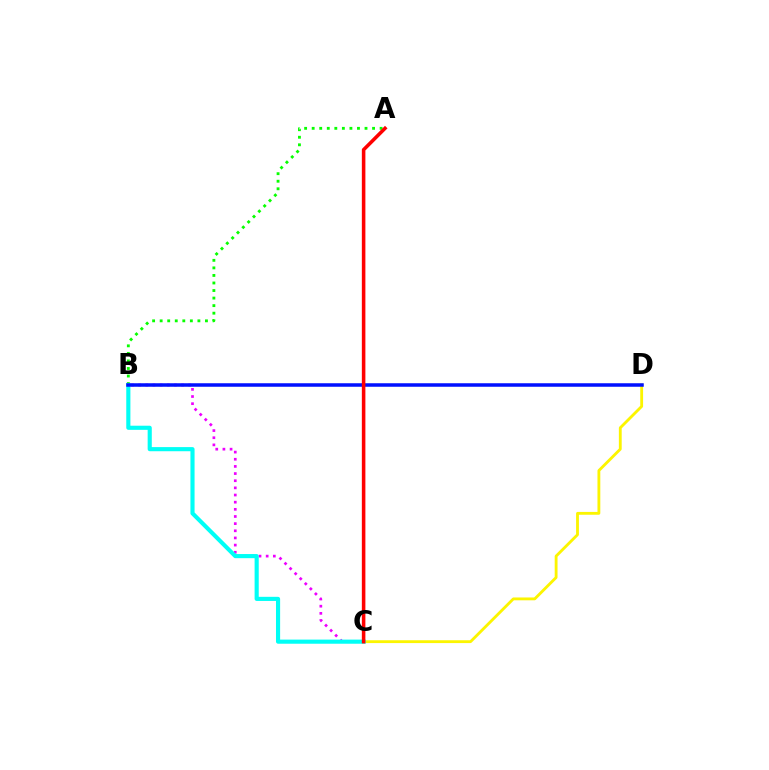{('C', 'D'): [{'color': '#fcf500', 'line_style': 'solid', 'thickness': 2.04}], ('B', 'C'): [{'color': '#ee00ff', 'line_style': 'dotted', 'thickness': 1.94}, {'color': '#00fff6', 'line_style': 'solid', 'thickness': 2.97}], ('A', 'B'): [{'color': '#08ff00', 'line_style': 'dotted', 'thickness': 2.05}], ('B', 'D'): [{'color': '#0010ff', 'line_style': 'solid', 'thickness': 2.53}], ('A', 'C'): [{'color': '#ff0000', 'line_style': 'solid', 'thickness': 2.56}]}